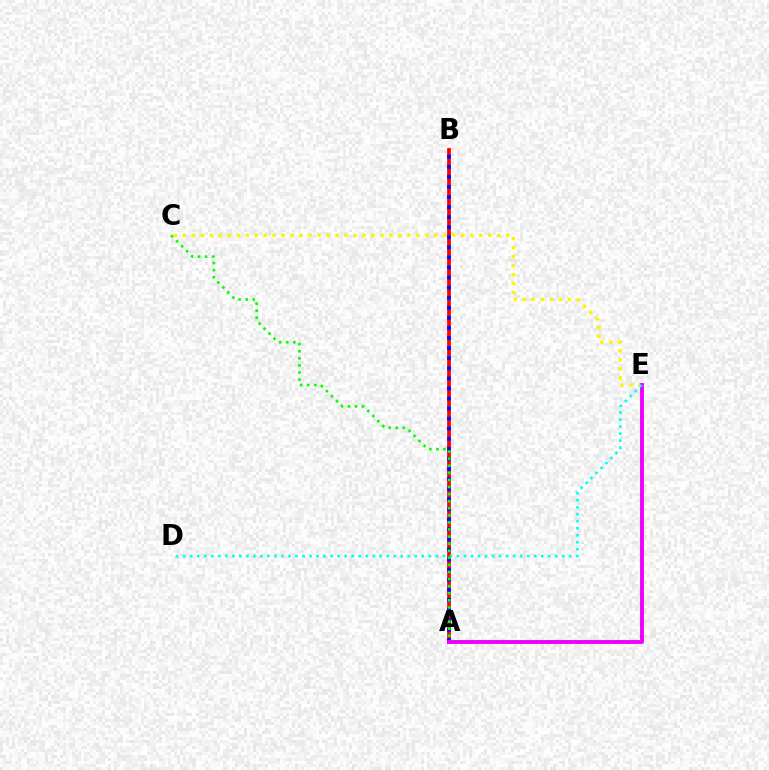{('C', 'E'): [{'color': '#fcf500', 'line_style': 'dotted', 'thickness': 2.44}], ('A', 'B'): [{'color': '#ff0000', 'line_style': 'solid', 'thickness': 2.68}, {'color': '#0010ff', 'line_style': 'dotted', 'thickness': 2.74}], ('A', 'E'): [{'color': '#ee00ff', 'line_style': 'solid', 'thickness': 2.8}], ('D', 'E'): [{'color': '#00fff6', 'line_style': 'dotted', 'thickness': 1.91}], ('A', 'C'): [{'color': '#08ff00', 'line_style': 'dotted', 'thickness': 1.92}]}